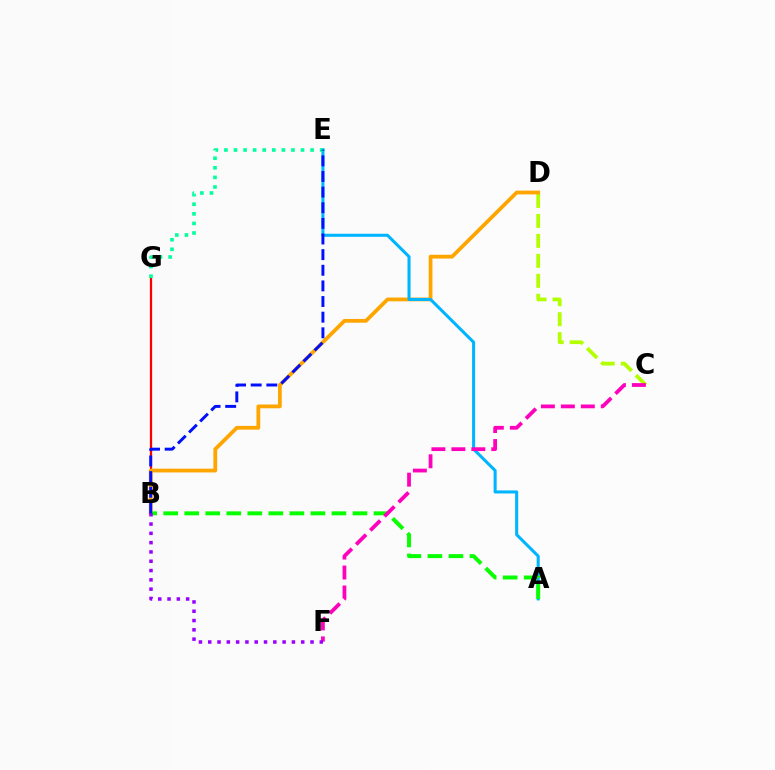{('B', 'G'): [{'color': '#ff0000', 'line_style': 'solid', 'thickness': 1.62}], ('C', 'D'): [{'color': '#b3ff00', 'line_style': 'dashed', 'thickness': 2.71}], ('B', 'D'): [{'color': '#ffa500', 'line_style': 'solid', 'thickness': 2.72}], ('A', 'E'): [{'color': '#00b5ff', 'line_style': 'solid', 'thickness': 2.2}], ('E', 'G'): [{'color': '#00ff9d', 'line_style': 'dotted', 'thickness': 2.6}], ('A', 'B'): [{'color': '#08ff00', 'line_style': 'dashed', 'thickness': 2.86}], ('C', 'F'): [{'color': '#ff00bd', 'line_style': 'dashed', 'thickness': 2.71}], ('B', 'F'): [{'color': '#9b00ff', 'line_style': 'dotted', 'thickness': 2.53}], ('B', 'E'): [{'color': '#0010ff', 'line_style': 'dashed', 'thickness': 2.12}]}